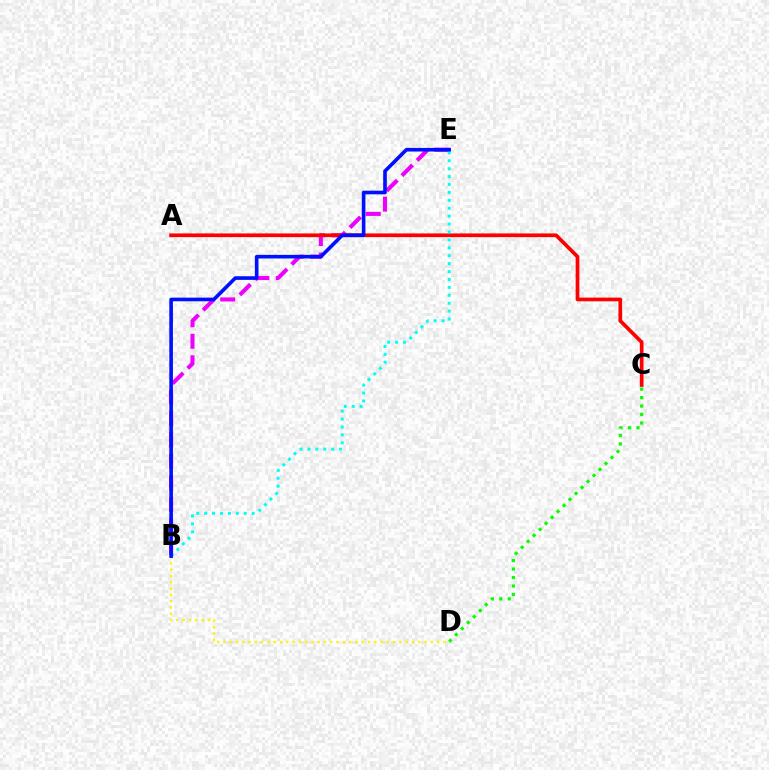{('B', 'E'): [{'color': '#ee00ff', 'line_style': 'dashed', 'thickness': 2.92}, {'color': '#00fff6', 'line_style': 'dotted', 'thickness': 2.15}, {'color': '#0010ff', 'line_style': 'solid', 'thickness': 2.61}], ('B', 'D'): [{'color': '#fcf500', 'line_style': 'dotted', 'thickness': 1.71}], ('A', 'C'): [{'color': '#ff0000', 'line_style': 'solid', 'thickness': 2.66}], ('C', 'D'): [{'color': '#08ff00', 'line_style': 'dotted', 'thickness': 2.3}]}